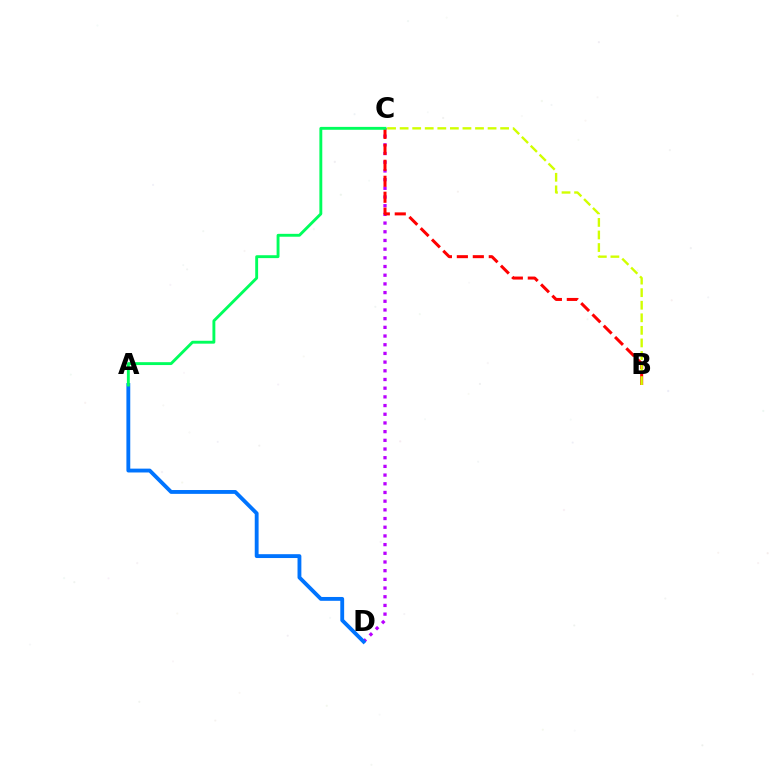{('C', 'D'): [{'color': '#b900ff', 'line_style': 'dotted', 'thickness': 2.36}], ('A', 'D'): [{'color': '#0074ff', 'line_style': 'solid', 'thickness': 2.77}], ('B', 'C'): [{'color': '#ff0000', 'line_style': 'dashed', 'thickness': 2.17}, {'color': '#d1ff00', 'line_style': 'dashed', 'thickness': 1.71}], ('A', 'C'): [{'color': '#00ff5c', 'line_style': 'solid', 'thickness': 2.08}]}